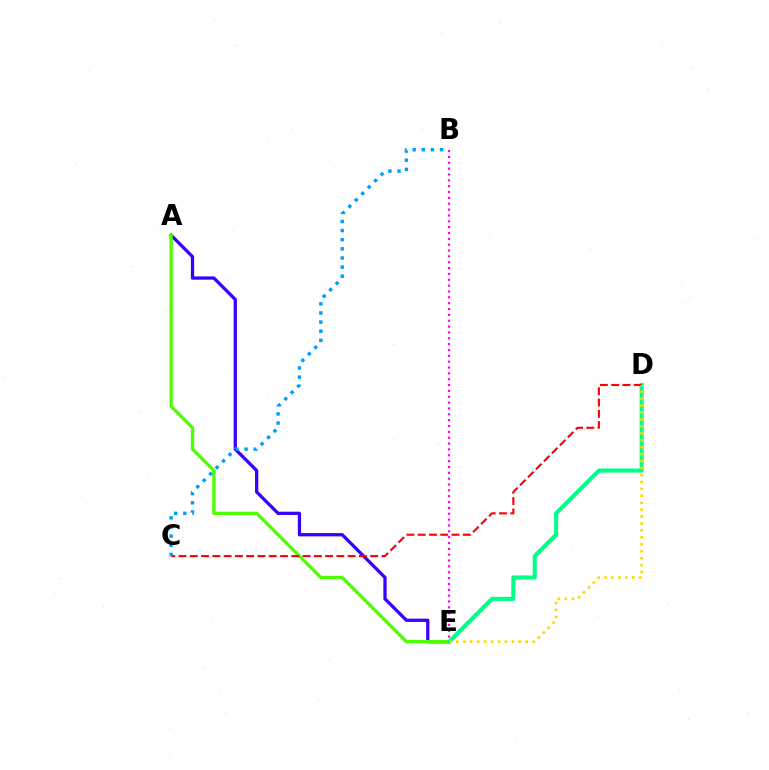{('A', 'E'): [{'color': '#3700ff', 'line_style': 'solid', 'thickness': 2.35}, {'color': '#4fff00', 'line_style': 'solid', 'thickness': 2.38}], ('D', 'E'): [{'color': '#00ff86', 'line_style': 'solid', 'thickness': 2.94}, {'color': '#ffd500', 'line_style': 'dotted', 'thickness': 1.88}], ('B', 'E'): [{'color': '#ff00ed', 'line_style': 'dotted', 'thickness': 1.59}], ('C', 'D'): [{'color': '#ff0000', 'line_style': 'dashed', 'thickness': 1.53}], ('B', 'C'): [{'color': '#009eff', 'line_style': 'dotted', 'thickness': 2.48}]}